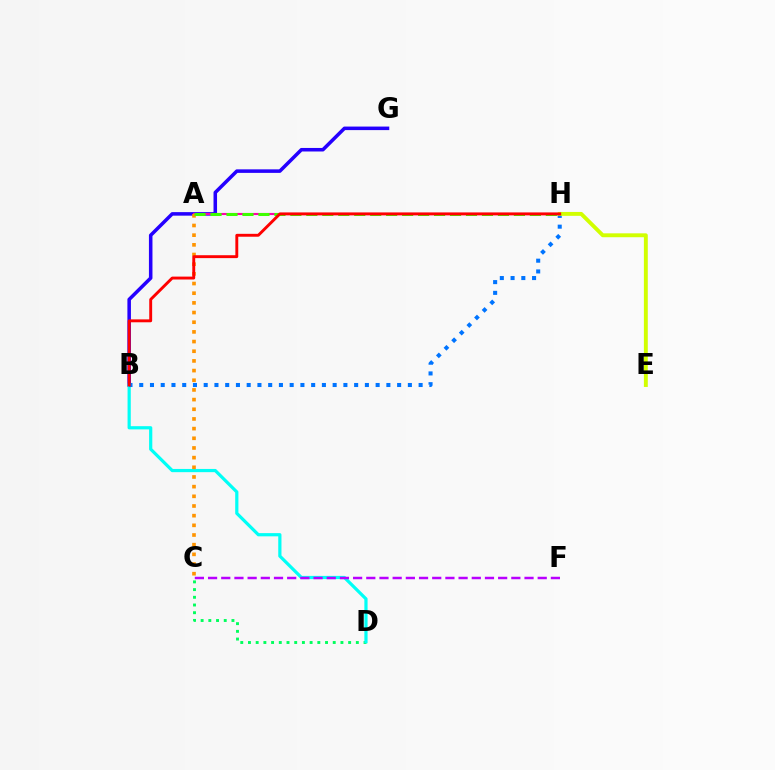{('B', 'G'): [{'color': '#2500ff', 'line_style': 'solid', 'thickness': 2.54}], ('A', 'H'): [{'color': '#ff00ac', 'line_style': 'solid', 'thickness': 1.53}, {'color': '#3dff00', 'line_style': 'dashed', 'thickness': 2.17}], ('C', 'D'): [{'color': '#00ff5c', 'line_style': 'dotted', 'thickness': 2.09}], ('B', 'D'): [{'color': '#00fff6', 'line_style': 'solid', 'thickness': 2.31}], ('A', 'C'): [{'color': '#ff9400', 'line_style': 'dotted', 'thickness': 2.63}], ('B', 'H'): [{'color': '#0074ff', 'line_style': 'dotted', 'thickness': 2.92}, {'color': '#ff0000', 'line_style': 'solid', 'thickness': 2.09}], ('C', 'F'): [{'color': '#b900ff', 'line_style': 'dashed', 'thickness': 1.79}], ('E', 'H'): [{'color': '#d1ff00', 'line_style': 'solid', 'thickness': 2.8}]}